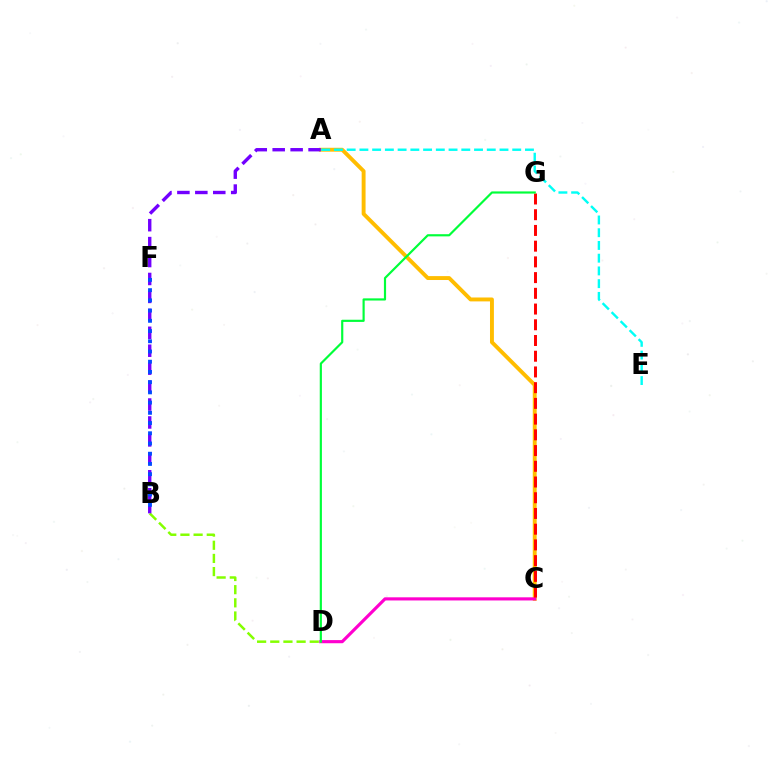{('A', 'C'): [{'color': '#ffbd00', 'line_style': 'solid', 'thickness': 2.81}], ('A', 'E'): [{'color': '#00fff6', 'line_style': 'dashed', 'thickness': 1.73}], ('C', 'D'): [{'color': '#ff00cf', 'line_style': 'solid', 'thickness': 2.26}], ('C', 'G'): [{'color': '#ff0000', 'line_style': 'dashed', 'thickness': 2.14}], ('B', 'D'): [{'color': '#84ff00', 'line_style': 'dashed', 'thickness': 1.79}], ('A', 'B'): [{'color': '#7200ff', 'line_style': 'dashed', 'thickness': 2.44}], ('D', 'G'): [{'color': '#00ff39', 'line_style': 'solid', 'thickness': 1.56}], ('B', 'F'): [{'color': '#004bff', 'line_style': 'dotted', 'thickness': 2.78}]}